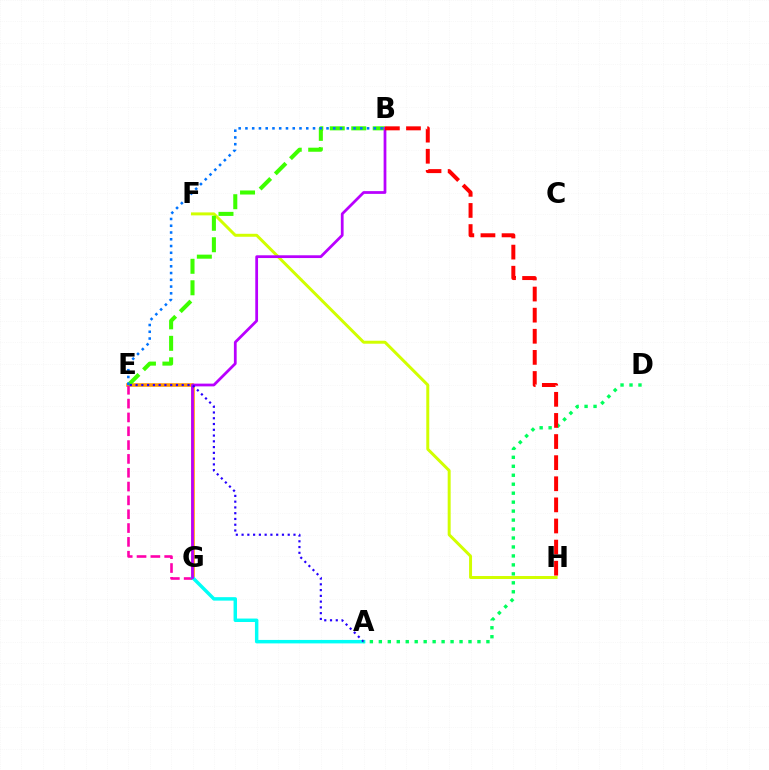{('F', 'H'): [{'color': '#d1ff00', 'line_style': 'solid', 'thickness': 2.14}], ('E', 'G'): [{'color': '#ff9400', 'line_style': 'solid', 'thickness': 2.56}, {'color': '#ff00ac', 'line_style': 'dashed', 'thickness': 1.88}], ('B', 'E'): [{'color': '#3dff00', 'line_style': 'dashed', 'thickness': 2.92}, {'color': '#0074ff', 'line_style': 'dotted', 'thickness': 1.84}], ('A', 'G'): [{'color': '#00fff6', 'line_style': 'solid', 'thickness': 2.49}], ('B', 'G'): [{'color': '#b900ff', 'line_style': 'solid', 'thickness': 1.99}], ('A', 'E'): [{'color': '#2500ff', 'line_style': 'dotted', 'thickness': 1.57}], ('A', 'D'): [{'color': '#00ff5c', 'line_style': 'dotted', 'thickness': 2.44}], ('B', 'H'): [{'color': '#ff0000', 'line_style': 'dashed', 'thickness': 2.87}]}